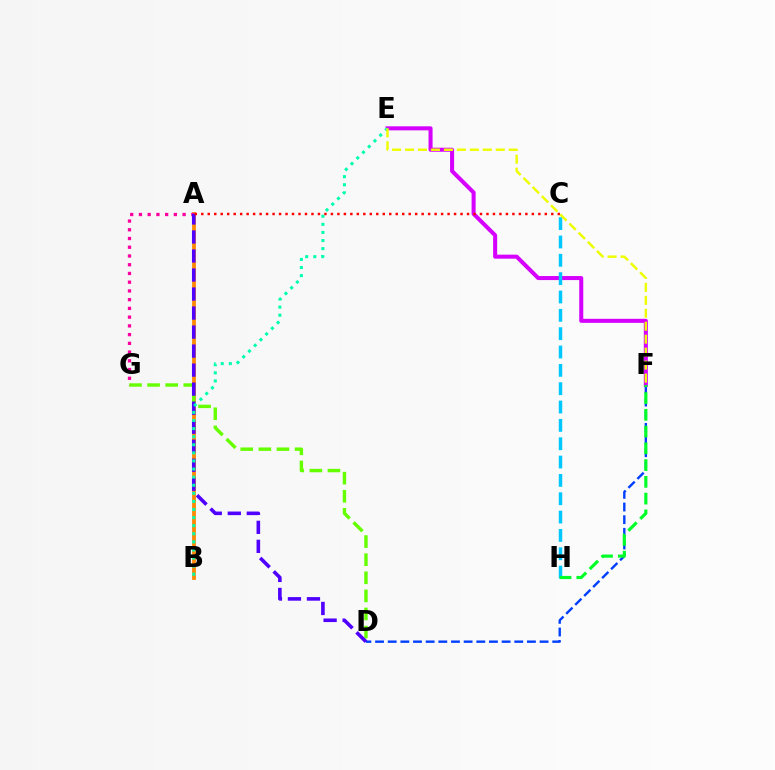{('D', 'F'): [{'color': '#003fff', 'line_style': 'dashed', 'thickness': 1.72}], ('A', 'B'): [{'color': '#ff8800', 'line_style': 'solid', 'thickness': 2.72}], ('E', 'F'): [{'color': '#d600ff', 'line_style': 'solid', 'thickness': 2.91}, {'color': '#eeff00', 'line_style': 'dashed', 'thickness': 1.76}], ('C', 'H'): [{'color': '#00c7ff', 'line_style': 'dashed', 'thickness': 2.49}], ('F', 'H'): [{'color': '#00ff27', 'line_style': 'dashed', 'thickness': 2.28}], ('D', 'G'): [{'color': '#66ff00', 'line_style': 'dashed', 'thickness': 2.46}], ('A', 'G'): [{'color': '#ff00a0', 'line_style': 'dotted', 'thickness': 2.37}], ('A', 'D'): [{'color': '#4f00ff', 'line_style': 'dashed', 'thickness': 2.58}], ('A', 'C'): [{'color': '#ff0000', 'line_style': 'dotted', 'thickness': 1.76}], ('B', 'E'): [{'color': '#00ffaf', 'line_style': 'dotted', 'thickness': 2.2}]}